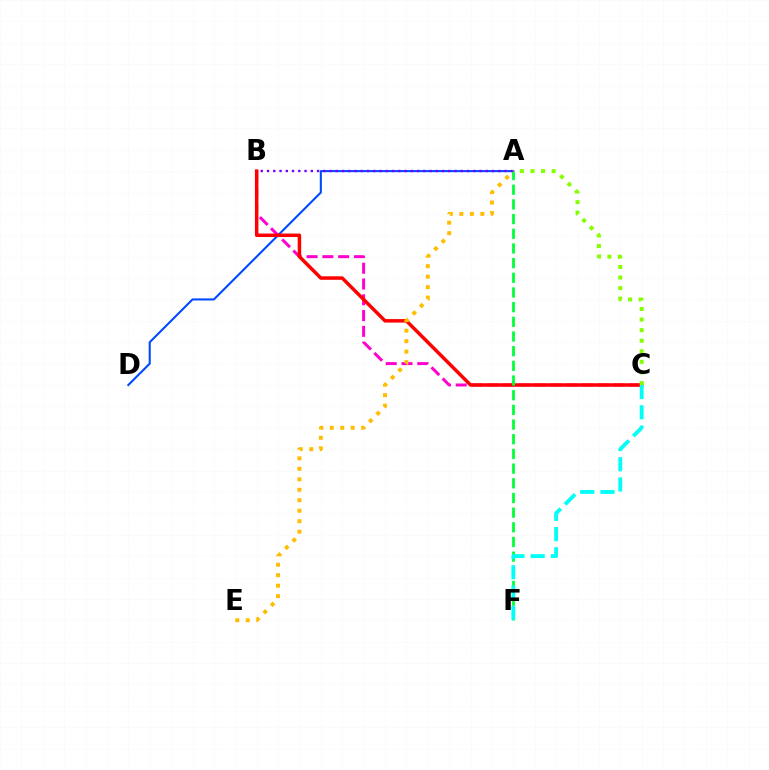{('A', 'D'): [{'color': '#004bff', 'line_style': 'solid', 'thickness': 1.51}], ('B', 'C'): [{'color': '#ff00cf', 'line_style': 'dashed', 'thickness': 2.14}, {'color': '#ff0000', 'line_style': 'solid', 'thickness': 2.51}], ('A', 'F'): [{'color': '#00ff39', 'line_style': 'dashed', 'thickness': 1.99}], ('A', 'B'): [{'color': '#7200ff', 'line_style': 'dotted', 'thickness': 1.7}], ('A', 'E'): [{'color': '#ffbd00', 'line_style': 'dotted', 'thickness': 2.85}], ('C', 'F'): [{'color': '#00fff6', 'line_style': 'dashed', 'thickness': 2.75}], ('A', 'C'): [{'color': '#84ff00', 'line_style': 'dotted', 'thickness': 2.87}]}